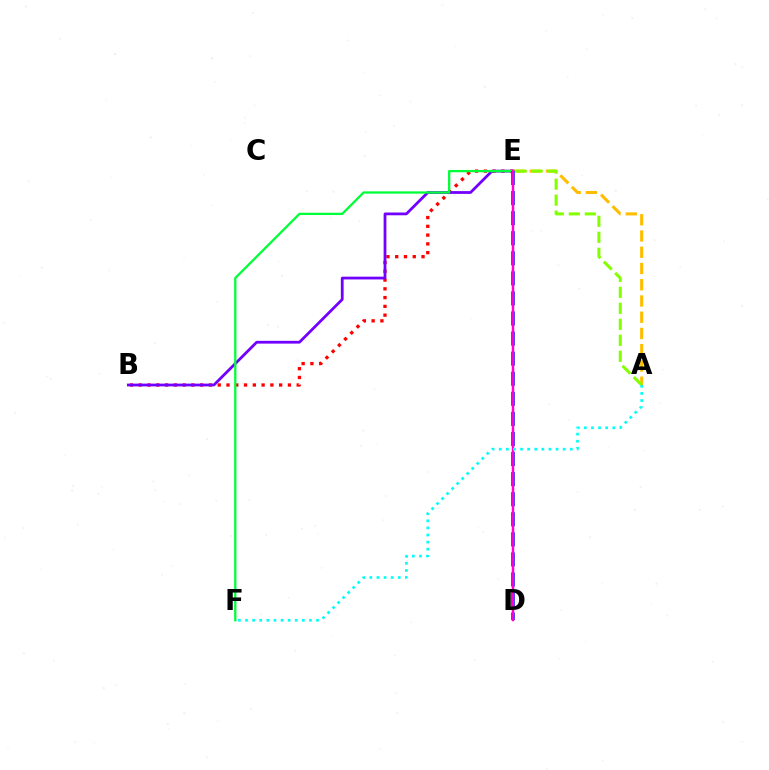{('B', 'E'): [{'color': '#ff0000', 'line_style': 'dotted', 'thickness': 2.38}, {'color': '#7200ff', 'line_style': 'solid', 'thickness': 2.0}], ('A', 'E'): [{'color': '#ffbd00', 'line_style': 'dashed', 'thickness': 2.21}, {'color': '#84ff00', 'line_style': 'dashed', 'thickness': 2.17}], ('E', 'F'): [{'color': '#00ff39', 'line_style': 'solid', 'thickness': 1.65}], ('D', 'E'): [{'color': '#004bff', 'line_style': 'dashed', 'thickness': 2.73}, {'color': '#ff00cf', 'line_style': 'solid', 'thickness': 1.8}], ('A', 'F'): [{'color': '#00fff6', 'line_style': 'dotted', 'thickness': 1.93}]}